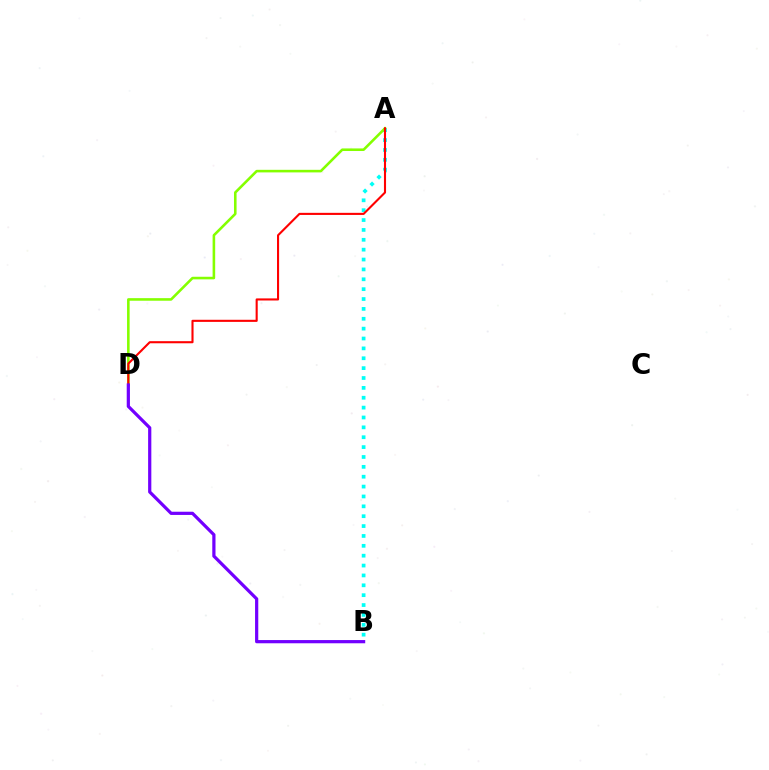{('A', 'B'): [{'color': '#00fff6', 'line_style': 'dotted', 'thickness': 2.68}], ('A', 'D'): [{'color': '#84ff00', 'line_style': 'solid', 'thickness': 1.86}, {'color': '#ff0000', 'line_style': 'solid', 'thickness': 1.51}], ('B', 'D'): [{'color': '#7200ff', 'line_style': 'solid', 'thickness': 2.31}]}